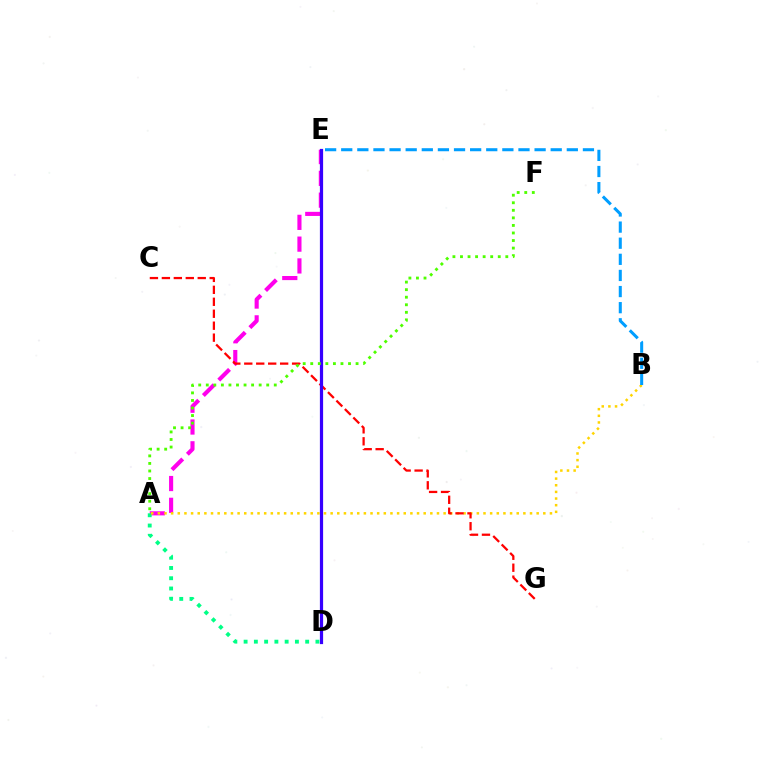{('A', 'E'): [{'color': '#ff00ed', 'line_style': 'dashed', 'thickness': 2.96}], ('A', 'D'): [{'color': '#00ff86', 'line_style': 'dotted', 'thickness': 2.79}], ('A', 'B'): [{'color': '#ffd500', 'line_style': 'dotted', 'thickness': 1.81}], ('B', 'E'): [{'color': '#009eff', 'line_style': 'dashed', 'thickness': 2.19}], ('C', 'G'): [{'color': '#ff0000', 'line_style': 'dashed', 'thickness': 1.62}], ('D', 'E'): [{'color': '#3700ff', 'line_style': 'solid', 'thickness': 2.31}], ('A', 'F'): [{'color': '#4fff00', 'line_style': 'dotted', 'thickness': 2.05}]}